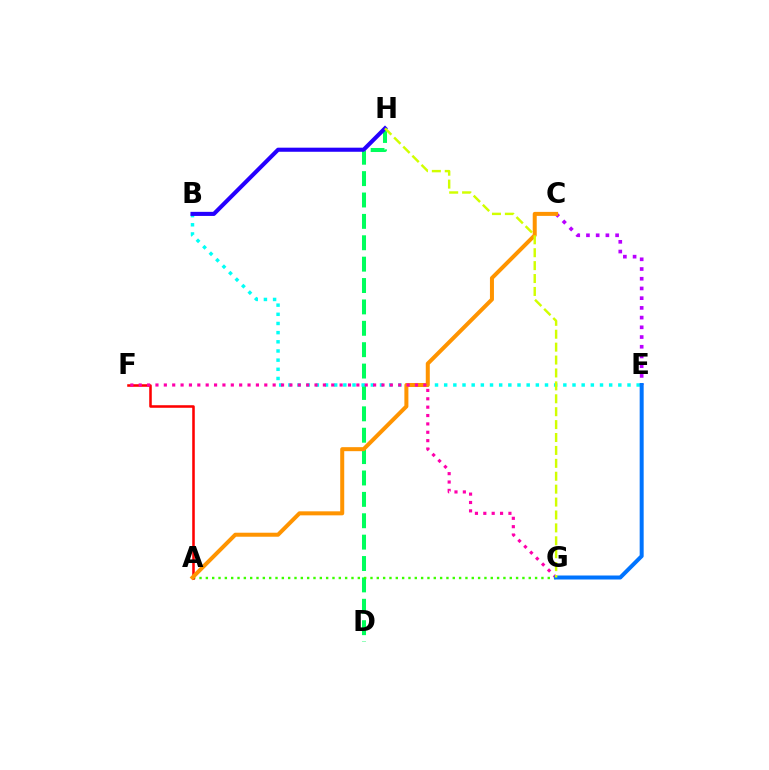{('D', 'H'): [{'color': '#00ff5c', 'line_style': 'dashed', 'thickness': 2.9}], ('A', 'G'): [{'color': '#3dff00', 'line_style': 'dotted', 'thickness': 1.72}], ('B', 'E'): [{'color': '#00fff6', 'line_style': 'dotted', 'thickness': 2.49}], ('C', 'E'): [{'color': '#b900ff', 'line_style': 'dotted', 'thickness': 2.64}], ('B', 'H'): [{'color': '#2500ff', 'line_style': 'solid', 'thickness': 2.94}], ('A', 'F'): [{'color': '#ff0000', 'line_style': 'solid', 'thickness': 1.84}], ('A', 'C'): [{'color': '#ff9400', 'line_style': 'solid', 'thickness': 2.89}], ('F', 'G'): [{'color': '#ff00ac', 'line_style': 'dotted', 'thickness': 2.27}], ('E', 'G'): [{'color': '#0074ff', 'line_style': 'solid', 'thickness': 2.88}], ('G', 'H'): [{'color': '#d1ff00', 'line_style': 'dashed', 'thickness': 1.75}]}